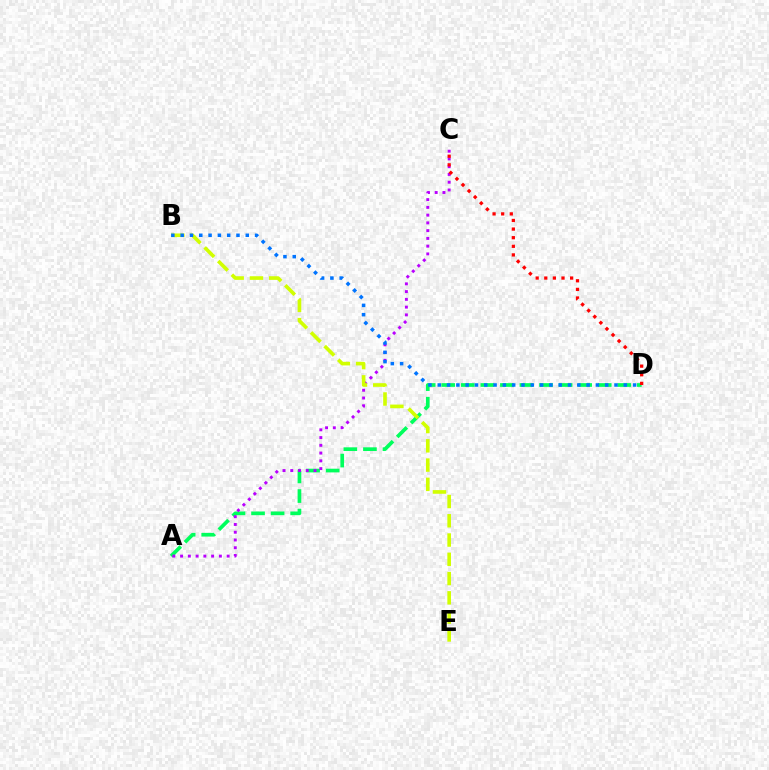{('A', 'D'): [{'color': '#00ff5c', 'line_style': 'dashed', 'thickness': 2.66}], ('A', 'C'): [{'color': '#b900ff', 'line_style': 'dotted', 'thickness': 2.11}], ('B', 'E'): [{'color': '#d1ff00', 'line_style': 'dashed', 'thickness': 2.62}], ('C', 'D'): [{'color': '#ff0000', 'line_style': 'dotted', 'thickness': 2.34}], ('B', 'D'): [{'color': '#0074ff', 'line_style': 'dotted', 'thickness': 2.53}]}